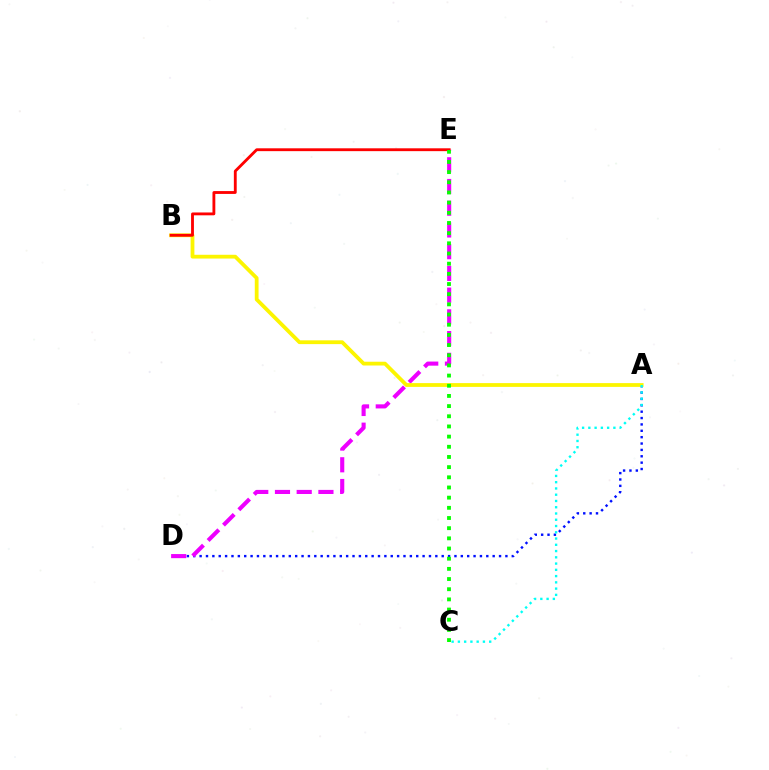{('A', 'D'): [{'color': '#0010ff', 'line_style': 'dotted', 'thickness': 1.73}], ('D', 'E'): [{'color': '#ee00ff', 'line_style': 'dashed', 'thickness': 2.95}], ('A', 'B'): [{'color': '#fcf500', 'line_style': 'solid', 'thickness': 2.72}], ('B', 'E'): [{'color': '#ff0000', 'line_style': 'solid', 'thickness': 2.05}], ('A', 'C'): [{'color': '#00fff6', 'line_style': 'dotted', 'thickness': 1.7}], ('C', 'E'): [{'color': '#08ff00', 'line_style': 'dotted', 'thickness': 2.76}]}